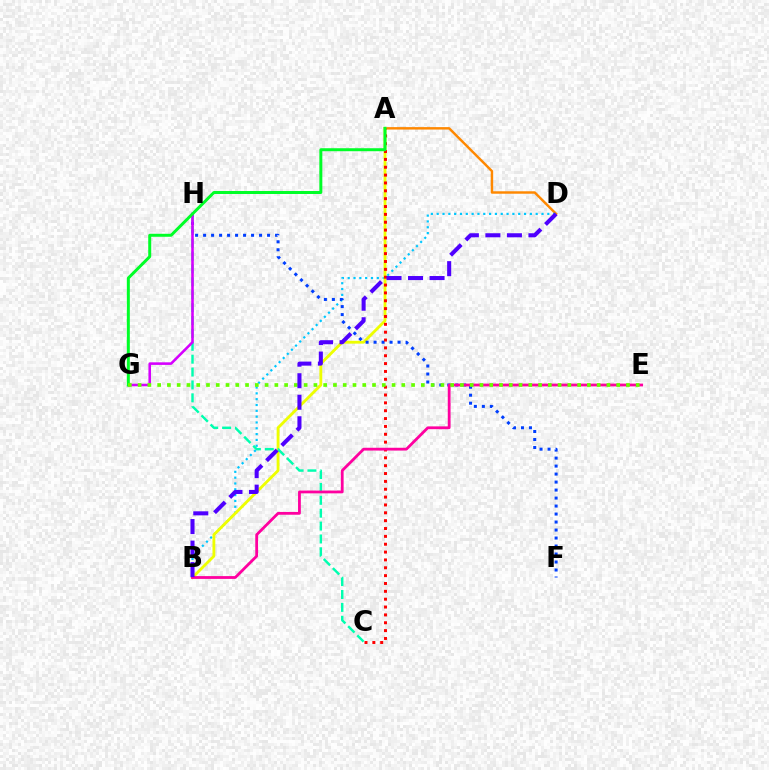{('A', 'D'): [{'color': '#ff8800', 'line_style': 'solid', 'thickness': 1.76}], ('B', 'D'): [{'color': '#00c7ff', 'line_style': 'dotted', 'thickness': 1.58}, {'color': '#4f00ff', 'line_style': 'dashed', 'thickness': 2.92}], ('A', 'B'): [{'color': '#eeff00', 'line_style': 'solid', 'thickness': 2.03}], ('F', 'H'): [{'color': '#003fff', 'line_style': 'dotted', 'thickness': 2.17}], ('A', 'C'): [{'color': '#ff0000', 'line_style': 'dotted', 'thickness': 2.13}], ('C', 'H'): [{'color': '#00ffaf', 'line_style': 'dashed', 'thickness': 1.75}], ('G', 'H'): [{'color': '#d600ff', 'line_style': 'solid', 'thickness': 1.86}], ('B', 'E'): [{'color': '#ff00a0', 'line_style': 'solid', 'thickness': 2.02}], ('A', 'G'): [{'color': '#00ff27', 'line_style': 'solid', 'thickness': 2.15}], ('E', 'G'): [{'color': '#66ff00', 'line_style': 'dotted', 'thickness': 2.65}]}